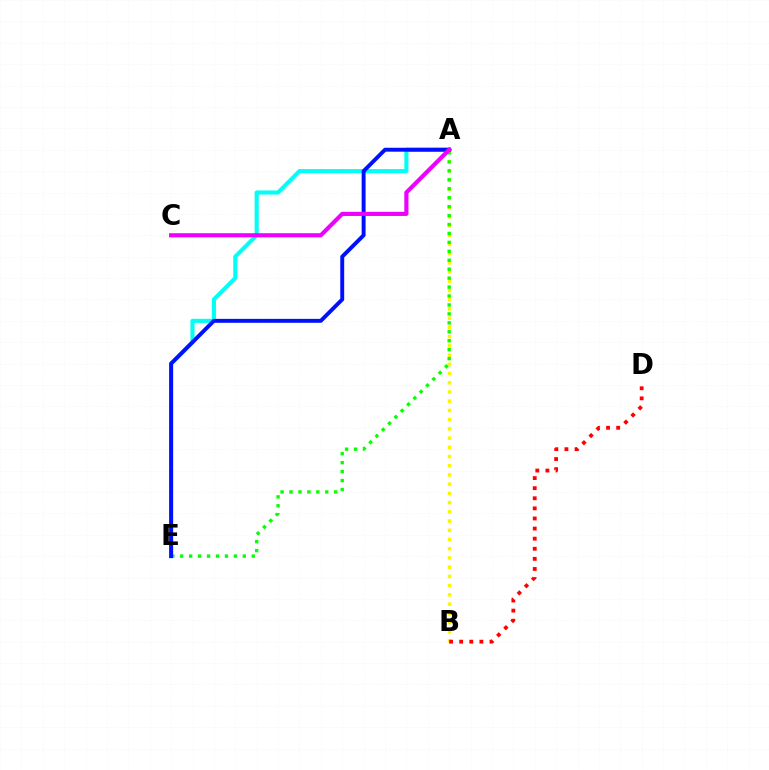{('A', 'E'): [{'color': '#00fff6', 'line_style': 'solid', 'thickness': 2.95}, {'color': '#08ff00', 'line_style': 'dotted', 'thickness': 2.43}, {'color': '#0010ff', 'line_style': 'solid', 'thickness': 2.83}], ('A', 'B'): [{'color': '#fcf500', 'line_style': 'dotted', 'thickness': 2.51}], ('B', 'D'): [{'color': '#ff0000', 'line_style': 'dotted', 'thickness': 2.74}], ('A', 'C'): [{'color': '#ee00ff', 'line_style': 'solid', 'thickness': 2.98}]}